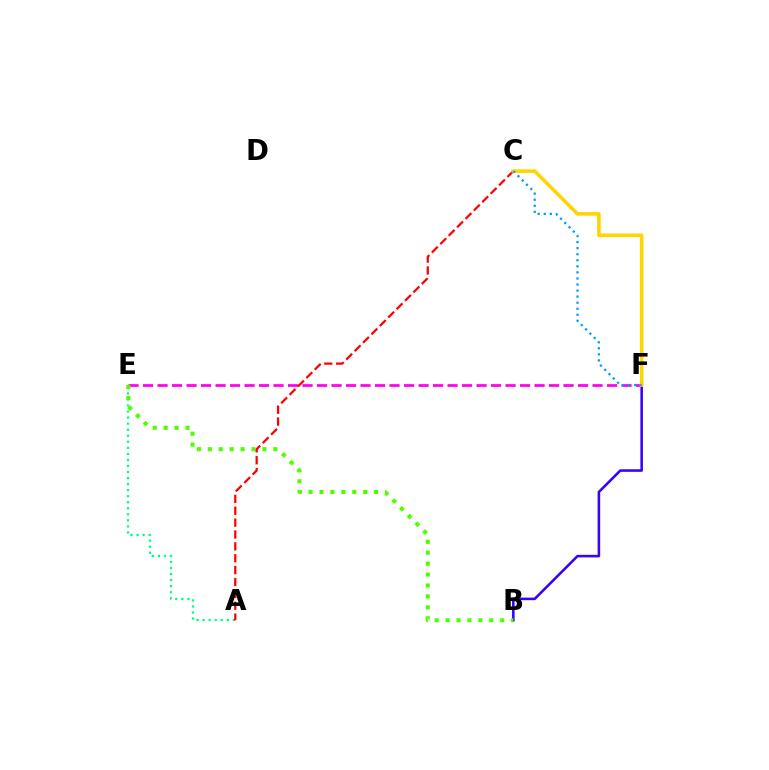{('B', 'F'): [{'color': '#3700ff', 'line_style': 'solid', 'thickness': 1.85}], ('A', 'E'): [{'color': '#00ff86', 'line_style': 'dotted', 'thickness': 1.64}], ('E', 'F'): [{'color': '#ff00ed', 'line_style': 'dashed', 'thickness': 1.97}], ('B', 'E'): [{'color': '#4fff00', 'line_style': 'dotted', 'thickness': 2.97}], ('A', 'C'): [{'color': '#ff0000', 'line_style': 'dashed', 'thickness': 1.61}], ('C', 'F'): [{'color': '#ffd500', 'line_style': 'solid', 'thickness': 2.57}, {'color': '#009eff', 'line_style': 'dotted', 'thickness': 1.65}]}